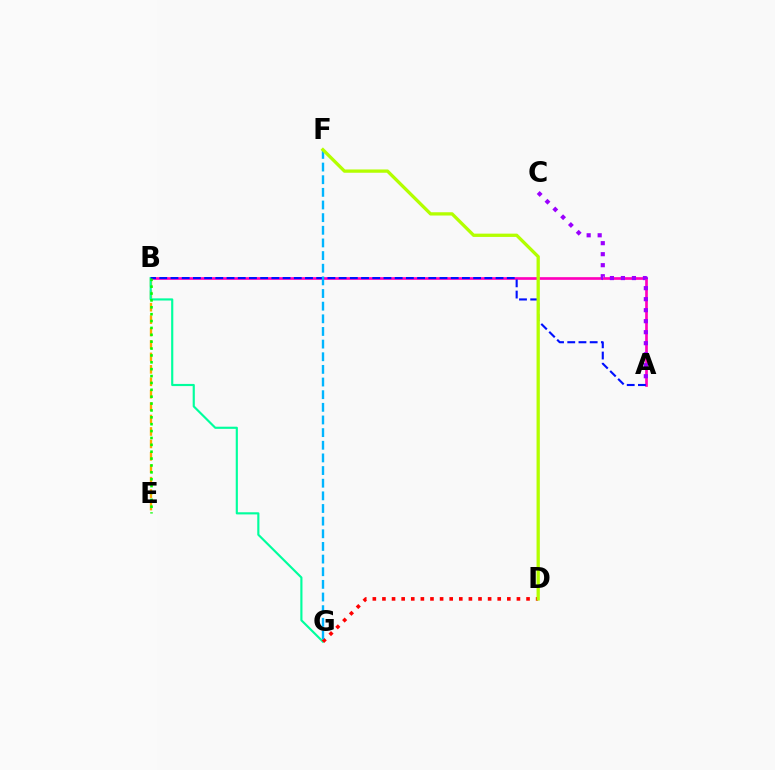{('B', 'E'): [{'color': '#ffa500', 'line_style': 'dashed', 'thickness': 1.69}, {'color': '#08ff00', 'line_style': 'dotted', 'thickness': 1.87}], ('A', 'B'): [{'color': '#ff00bd', 'line_style': 'solid', 'thickness': 1.93}, {'color': '#0010ff', 'line_style': 'dashed', 'thickness': 1.52}], ('B', 'G'): [{'color': '#00ff9d', 'line_style': 'solid', 'thickness': 1.55}], ('D', 'G'): [{'color': '#ff0000', 'line_style': 'dotted', 'thickness': 2.61}], ('A', 'C'): [{'color': '#9b00ff', 'line_style': 'dotted', 'thickness': 2.99}], ('F', 'G'): [{'color': '#00b5ff', 'line_style': 'dashed', 'thickness': 1.72}], ('D', 'F'): [{'color': '#b3ff00', 'line_style': 'solid', 'thickness': 2.37}]}